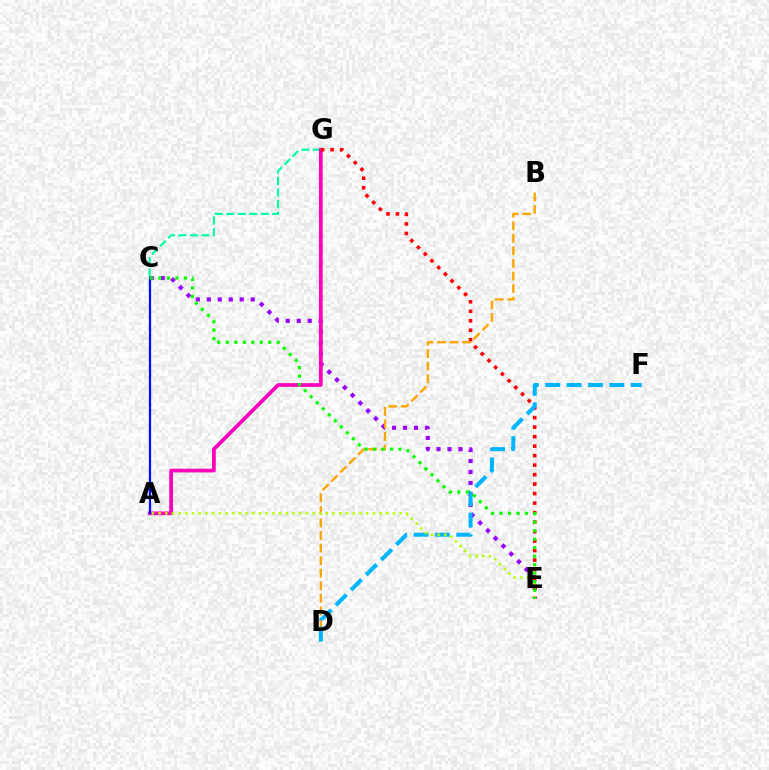{('C', 'G'): [{'color': '#00ff9d', 'line_style': 'dashed', 'thickness': 1.56}], ('C', 'E'): [{'color': '#9b00ff', 'line_style': 'dotted', 'thickness': 2.98}, {'color': '#08ff00', 'line_style': 'dotted', 'thickness': 2.31}], ('A', 'G'): [{'color': '#ff00bd', 'line_style': 'solid', 'thickness': 2.67}], ('E', 'G'): [{'color': '#ff0000', 'line_style': 'dotted', 'thickness': 2.58}], ('B', 'D'): [{'color': '#ffa500', 'line_style': 'dashed', 'thickness': 1.71}], ('D', 'F'): [{'color': '#00b5ff', 'line_style': 'dashed', 'thickness': 2.9}], ('A', 'E'): [{'color': '#b3ff00', 'line_style': 'dotted', 'thickness': 1.82}], ('A', 'C'): [{'color': '#0010ff', 'line_style': 'solid', 'thickness': 1.6}]}